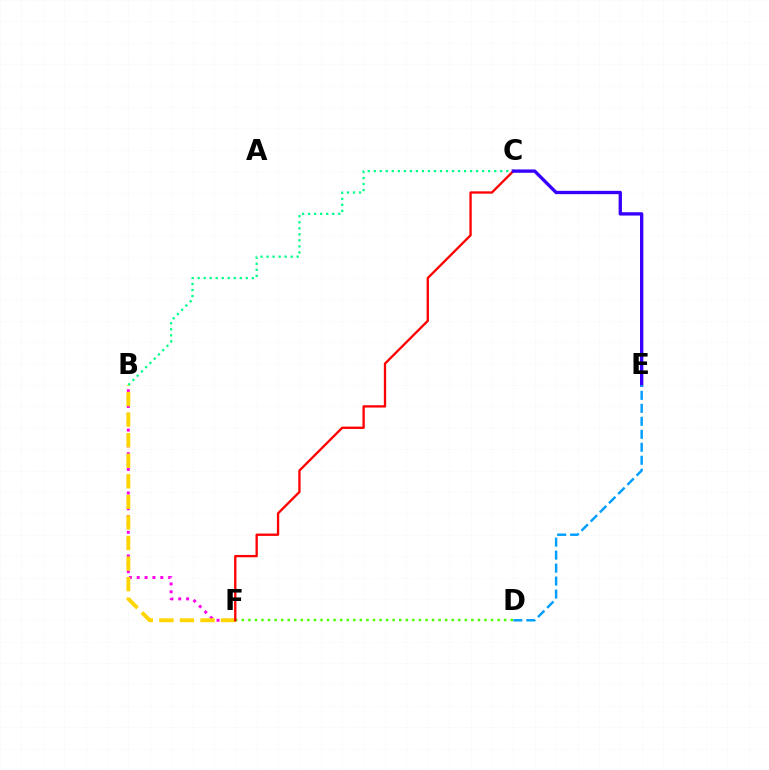{('B', 'F'): [{'color': '#ff00ed', 'line_style': 'dotted', 'thickness': 2.14}, {'color': '#ffd500', 'line_style': 'dashed', 'thickness': 2.79}], ('D', 'F'): [{'color': '#4fff00', 'line_style': 'dotted', 'thickness': 1.78}], ('B', 'C'): [{'color': '#00ff86', 'line_style': 'dotted', 'thickness': 1.64}], ('C', 'F'): [{'color': '#ff0000', 'line_style': 'solid', 'thickness': 1.68}], ('C', 'E'): [{'color': '#3700ff', 'line_style': 'solid', 'thickness': 2.4}], ('D', 'E'): [{'color': '#009eff', 'line_style': 'dashed', 'thickness': 1.76}]}